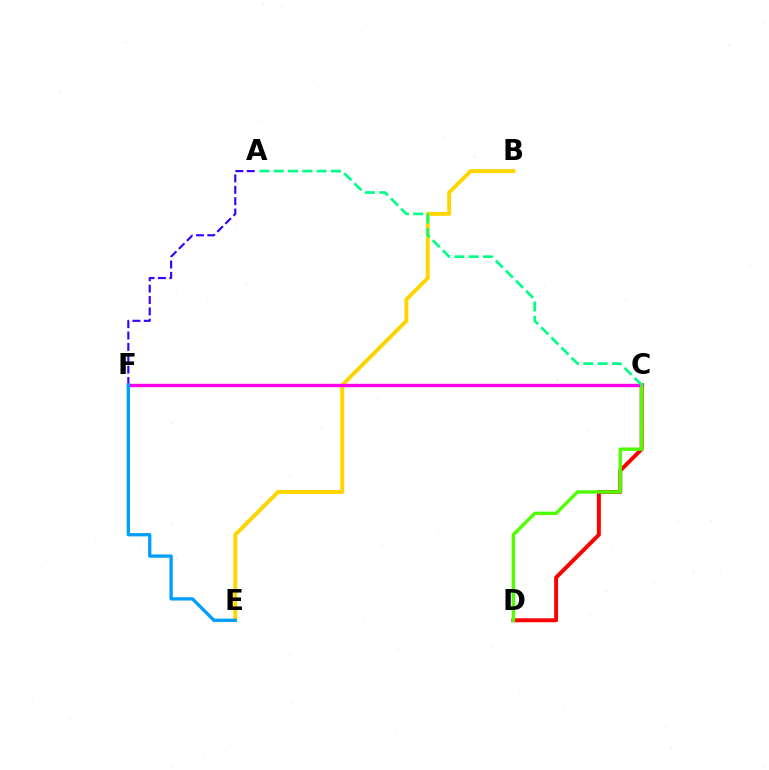{('C', 'D'): [{'color': '#ff0000', 'line_style': 'solid', 'thickness': 2.84}, {'color': '#4fff00', 'line_style': 'solid', 'thickness': 2.42}], ('A', 'F'): [{'color': '#3700ff', 'line_style': 'dashed', 'thickness': 1.55}], ('B', 'E'): [{'color': '#ffd500', 'line_style': 'solid', 'thickness': 2.81}], ('C', 'F'): [{'color': '#ff00ed', 'line_style': 'solid', 'thickness': 2.41}], ('E', 'F'): [{'color': '#009eff', 'line_style': 'solid', 'thickness': 2.37}], ('A', 'C'): [{'color': '#00ff86', 'line_style': 'dashed', 'thickness': 1.94}]}